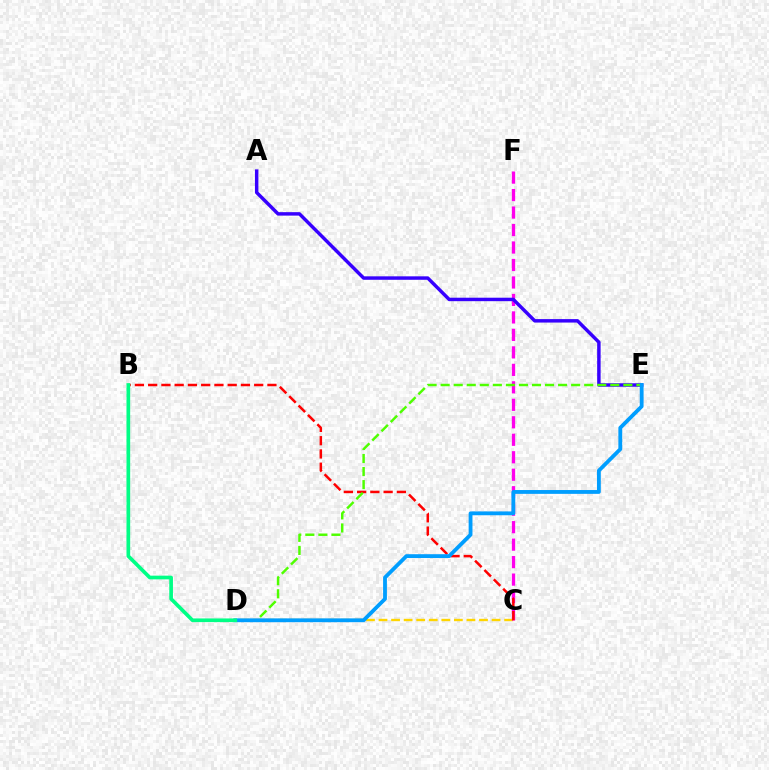{('C', 'D'): [{'color': '#ffd500', 'line_style': 'dashed', 'thickness': 1.71}], ('C', 'F'): [{'color': '#ff00ed', 'line_style': 'dashed', 'thickness': 2.37}], ('B', 'C'): [{'color': '#ff0000', 'line_style': 'dashed', 'thickness': 1.8}], ('A', 'E'): [{'color': '#3700ff', 'line_style': 'solid', 'thickness': 2.49}], ('D', 'E'): [{'color': '#4fff00', 'line_style': 'dashed', 'thickness': 1.77}, {'color': '#009eff', 'line_style': 'solid', 'thickness': 2.75}], ('B', 'D'): [{'color': '#00ff86', 'line_style': 'solid', 'thickness': 2.65}]}